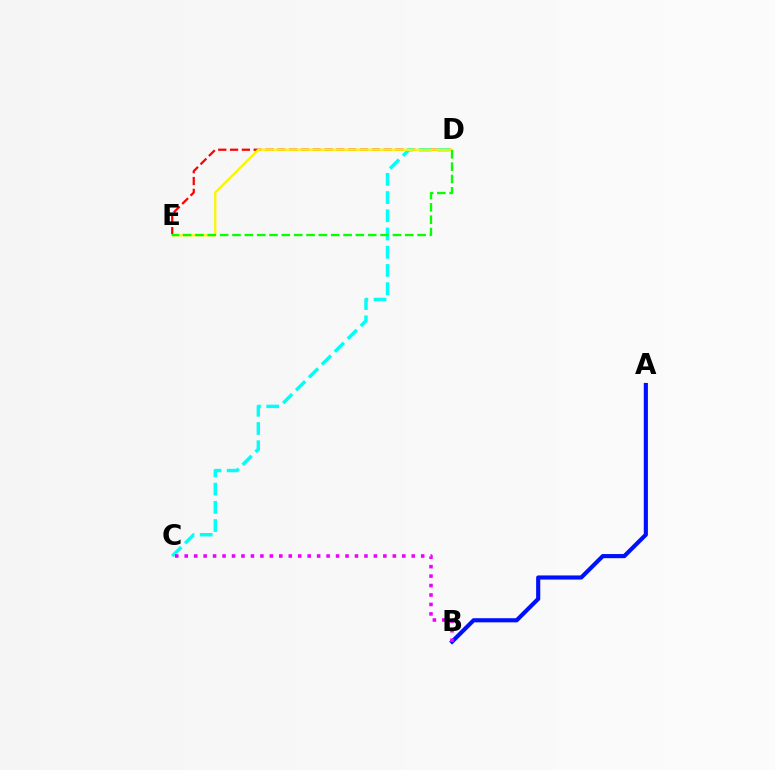{('A', 'B'): [{'color': '#0010ff', 'line_style': 'solid', 'thickness': 2.98}], ('D', 'E'): [{'color': '#ff0000', 'line_style': 'dashed', 'thickness': 1.6}, {'color': '#fcf500', 'line_style': 'solid', 'thickness': 1.65}, {'color': '#08ff00', 'line_style': 'dashed', 'thickness': 1.68}], ('C', 'D'): [{'color': '#00fff6', 'line_style': 'dashed', 'thickness': 2.48}], ('B', 'C'): [{'color': '#ee00ff', 'line_style': 'dotted', 'thickness': 2.57}]}